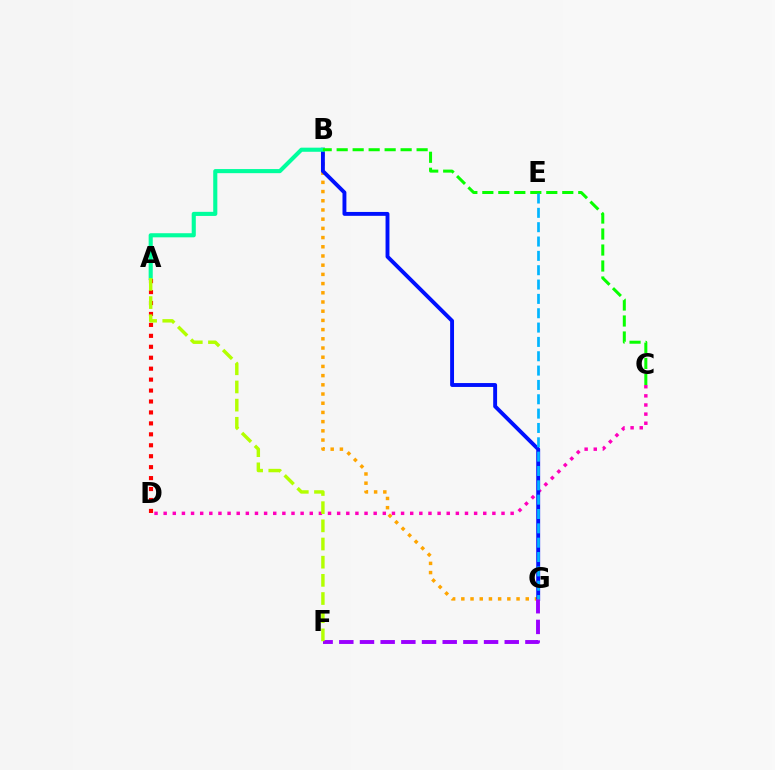{('C', 'D'): [{'color': '#ff00bd', 'line_style': 'dotted', 'thickness': 2.48}], ('B', 'G'): [{'color': '#ffa500', 'line_style': 'dotted', 'thickness': 2.5}, {'color': '#0010ff', 'line_style': 'solid', 'thickness': 2.8}], ('A', 'B'): [{'color': '#00ff9d', 'line_style': 'solid', 'thickness': 2.95}], ('F', 'G'): [{'color': '#9b00ff', 'line_style': 'dashed', 'thickness': 2.81}], ('B', 'C'): [{'color': '#08ff00', 'line_style': 'dashed', 'thickness': 2.17}], ('A', 'D'): [{'color': '#ff0000', 'line_style': 'dotted', 'thickness': 2.97}], ('A', 'F'): [{'color': '#b3ff00', 'line_style': 'dashed', 'thickness': 2.47}], ('E', 'G'): [{'color': '#00b5ff', 'line_style': 'dashed', 'thickness': 1.95}]}